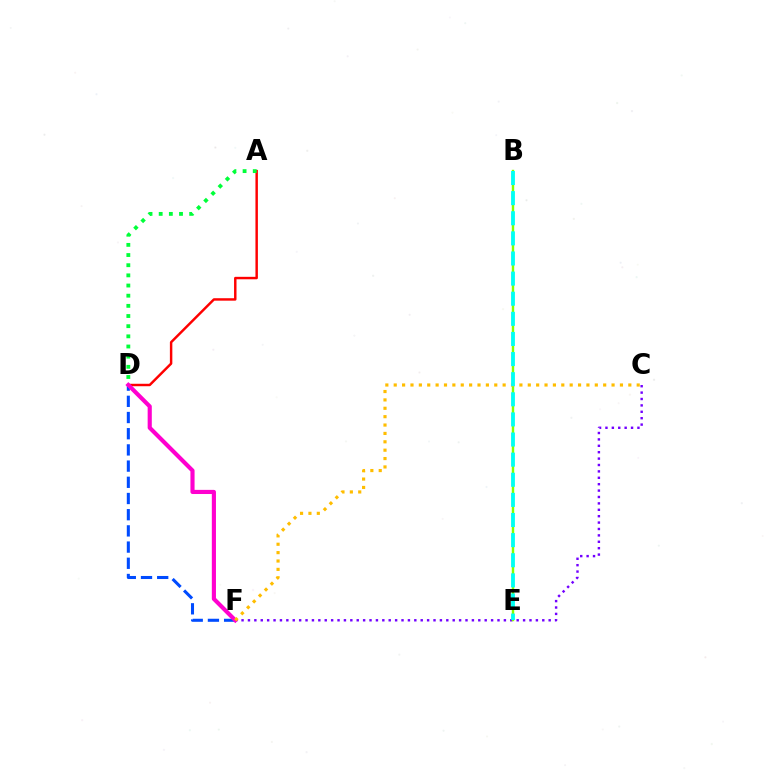{('C', 'F'): [{'color': '#7200ff', 'line_style': 'dotted', 'thickness': 1.74}, {'color': '#ffbd00', 'line_style': 'dotted', 'thickness': 2.28}], ('A', 'D'): [{'color': '#ff0000', 'line_style': 'solid', 'thickness': 1.77}, {'color': '#00ff39', 'line_style': 'dotted', 'thickness': 2.76}], ('B', 'E'): [{'color': '#84ff00', 'line_style': 'solid', 'thickness': 1.73}, {'color': '#00fff6', 'line_style': 'dashed', 'thickness': 2.73}], ('D', 'F'): [{'color': '#004bff', 'line_style': 'dashed', 'thickness': 2.2}, {'color': '#ff00cf', 'line_style': 'solid', 'thickness': 2.98}]}